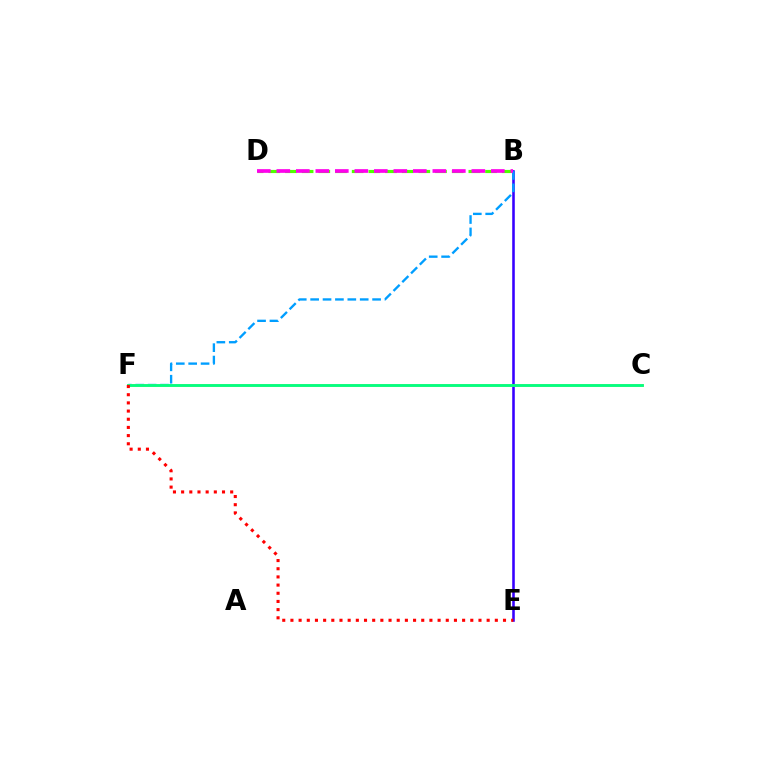{('B', 'D'): [{'color': '#4fff00', 'line_style': 'dashed', 'thickness': 2.26}, {'color': '#ff00ed', 'line_style': 'dashed', 'thickness': 2.65}], ('B', 'E'): [{'color': '#3700ff', 'line_style': 'solid', 'thickness': 1.86}], ('B', 'F'): [{'color': '#009eff', 'line_style': 'dashed', 'thickness': 1.68}], ('C', 'F'): [{'color': '#ffd500', 'line_style': 'solid', 'thickness': 1.82}, {'color': '#00ff86', 'line_style': 'solid', 'thickness': 2.02}], ('E', 'F'): [{'color': '#ff0000', 'line_style': 'dotted', 'thickness': 2.22}]}